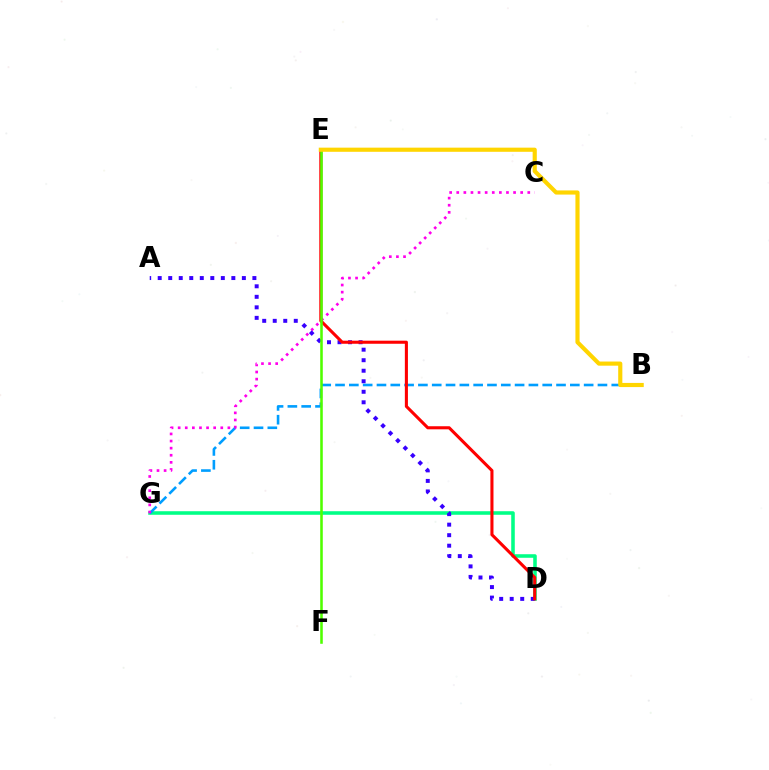{('D', 'G'): [{'color': '#00ff86', 'line_style': 'solid', 'thickness': 2.56}], ('B', 'G'): [{'color': '#009eff', 'line_style': 'dashed', 'thickness': 1.88}], ('C', 'G'): [{'color': '#ff00ed', 'line_style': 'dotted', 'thickness': 1.93}], ('A', 'D'): [{'color': '#3700ff', 'line_style': 'dotted', 'thickness': 2.86}], ('D', 'E'): [{'color': '#ff0000', 'line_style': 'solid', 'thickness': 2.21}], ('E', 'F'): [{'color': '#4fff00', 'line_style': 'solid', 'thickness': 1.85}], ('B', 'E'): [{'color': '#ffd500', 'line_style': 'solid', 'thickness': 2.99}]}